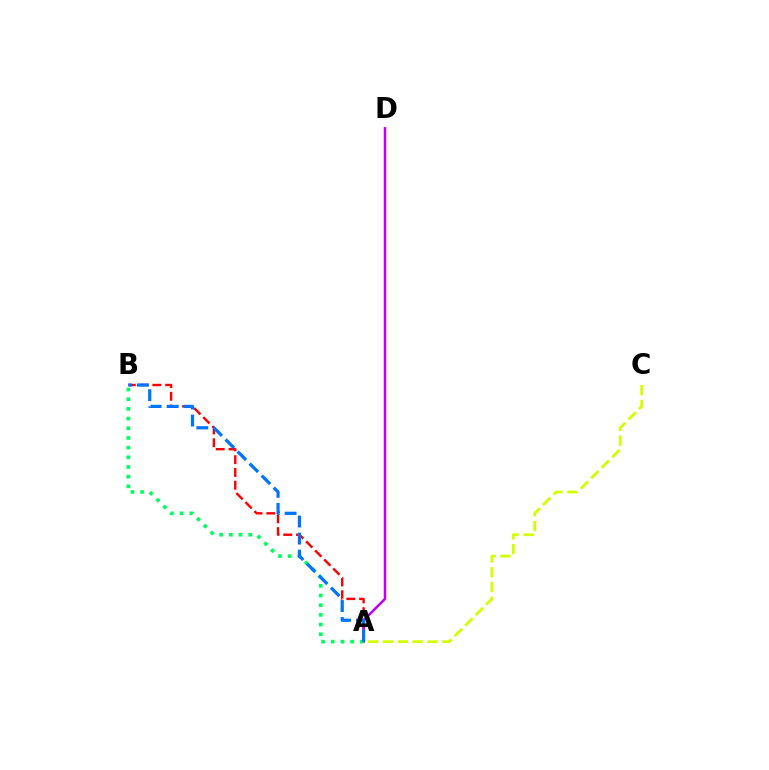{('A', 'B'): [{'color': '#ff0000', 'line_style': 'dashed', 'thickness': 1.74}, {'color': '#00ff5c', 'line_style': 'dotted', 'thickness': 2.63}, {'color': '#0074ff', 'line_style': 'dashed', 'thickness': 2.31}], ('A', 'D'): [{'color': '#b900ff', 'line_style': 'solid', 'thickness': 1.79}], ('A', 'C'): [{'color': '#d1ff00', 'line_style': 'dashed', 'thickness': 2.01}]}